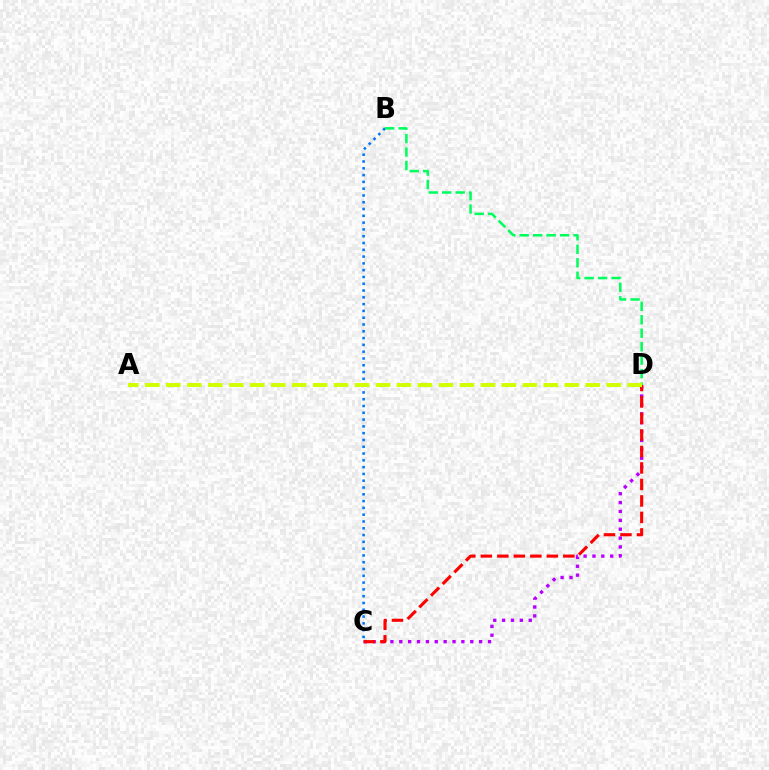{('B', 'C'): [{'color': '#0074ff', 'line_style': 'dotted', 'thickness': 1.85}], ('C', 'D'): [{'color': '#b900ff', 'line_style': 'dotted', 'thickness': 2.41}, {'color': '#ff0000', 'line_style': 'dashed', 'thickness': 2.24}], ('B', 'D'): [{'color': '#00ff5c', 'line_style': 'dashed', 'thickness': 1.83}], ('A', 'D'): [{'color': '#d1ff00', 'line_style': 'dashed', 'thickness': 2.85}]}